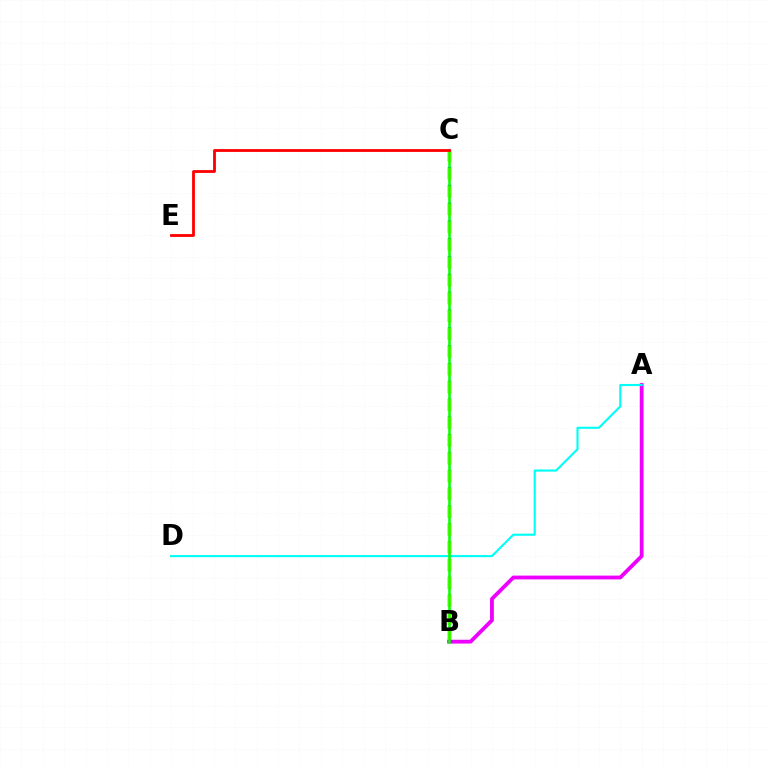{('B', 'C'): [{'color': '#0010ff', 'line_style': 'dashed', 'thickness': 2.42}, {'color': '#fcf500', 'line_style': 'dashed', 'thickness': 2.41}, {'color': '#08ff00', 'line_style': 'solid', 'thickness': 1.85}], ('A', 'B'): [{'color': '#ee00ff', 'line_style': 'solid', 'thickness': 2.75}], ('A', 'D'): [{'color': '#00fff6', 'line_style': 'solid', 'thickness': 1.53}], ('C', 'E'): [{'color': '#ff0000', 'line_style': 'solid', 'thickness': 2.03}]}